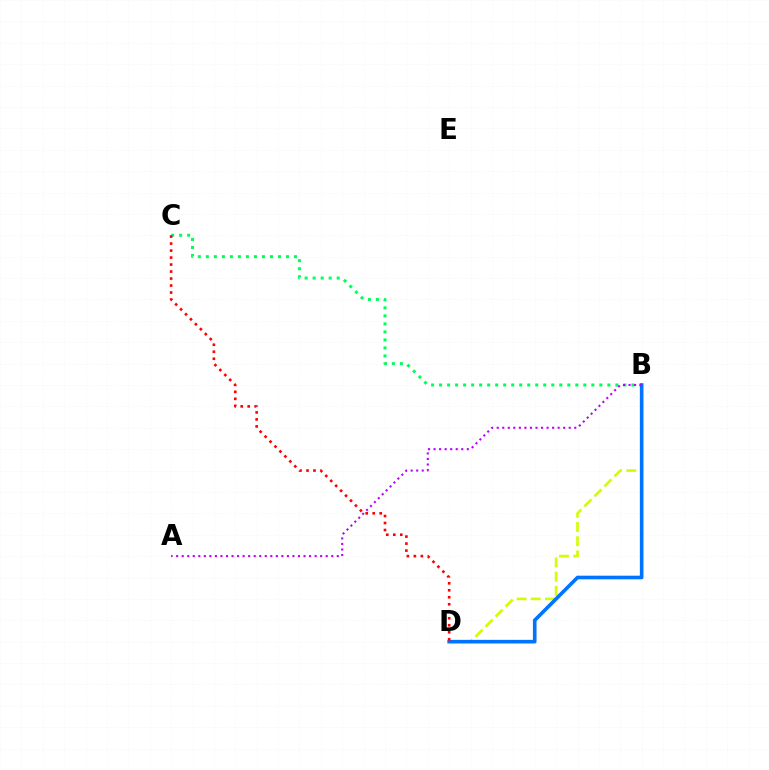{('B', 'C'): [{'color': '#00ff5c', 'line_style': 'dotted', 'thickness': 2.18}], ('B', 'D'): [{'color': '#d1ff00', 'line_style': 'dashed', 'thickness': 1.93}, {'color': '#0074ff', 'line_style': 'solid', 'thickness': 2.61}], ('A', 'B'): [{'color': '#b900ff', 'line_style': 'dotted', 'thickness': 1.5}], ('C', 'D'): [{'color': '#ff0000', 'line_style': 'dotted', 'thickness': 1.9}]}